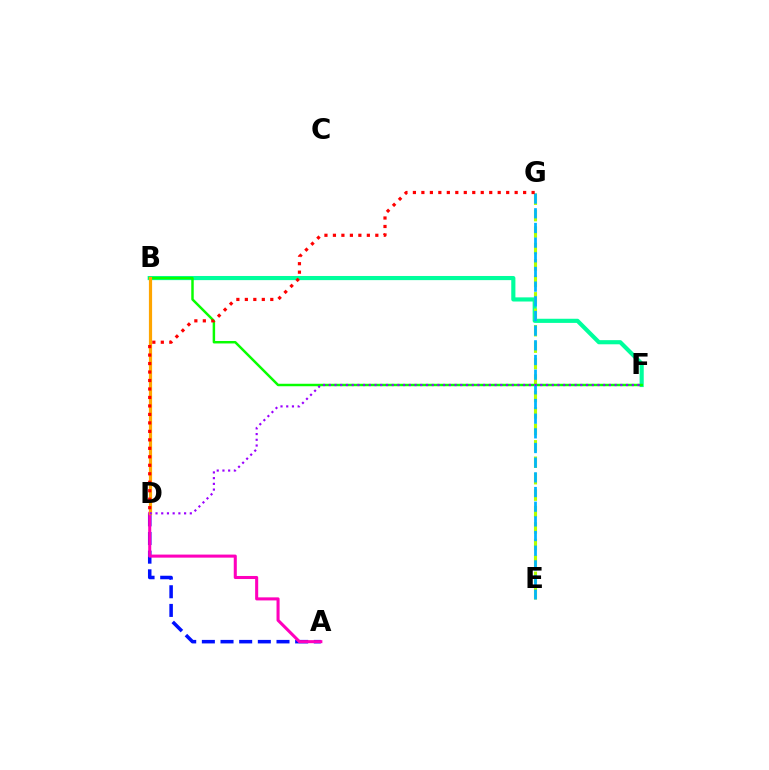{('B', 'F'): [{'color': '#00ff9d', 'line_style': 'solid', 'thickness': 2.98}, {'color': '#08ff00', 'line_style': 'solid', 'thickness': 1.78}], ('A', 'D'): [{'color': '#0010ff', 'line_style': 'dashed', 'thickness': 2.53}, {'color': '#ff00bd', 'line_style': 'solid', 'thickness': 2.2}], ('E', 'G'): [{'color': '#b3ff00', 'line_style': 'dashed', 'thickness': 2.23}, {'color': '#00b5ff', 'line_style': 'dashed', 'thickness': 1.99}], ('B', 'D'): [{'color': '#ffa500', 'line_style': 'solid', 'thickness': 2.3}], ('D', 'G'): [{'color': '#ff0000', 'line_style': 'dotted', 'thickness': 2.3}], ('D', 'F'): [{'color': '#9b00ff', 'line_style': 'dotted', 'thickness': 1.55}]}